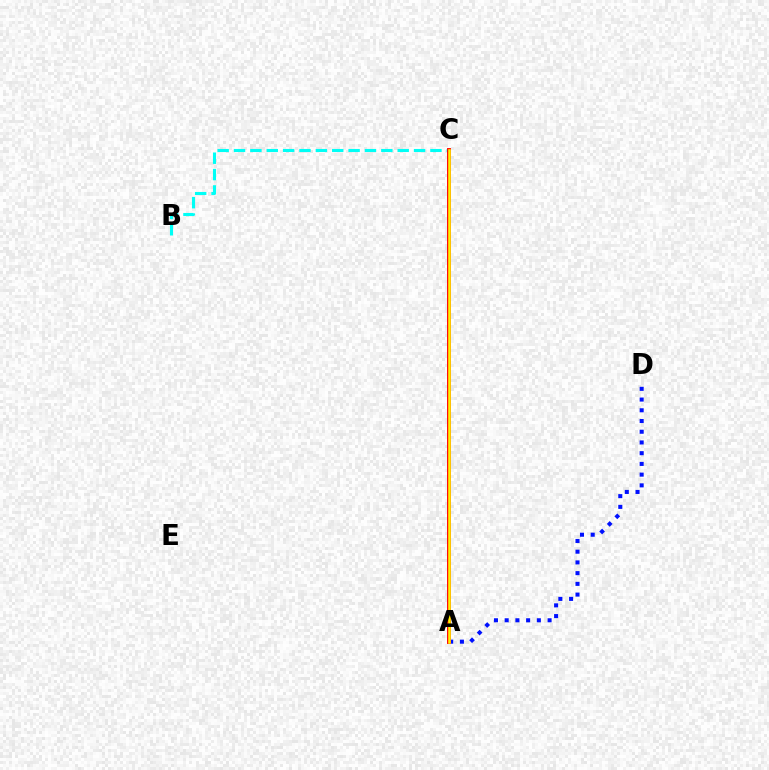{('B', 'C'): [{'color': '#00fff6', 'line_style': 'dashed', 'thickness': 2.22}], ('A', 'D'): [{'color': '#0010ff', 'line_style': 'dotted', 'thickness': 2.91}], ('A', 'C'): [{'color': '#08ff00', 'line_style': 'dotted', 'thickness': 1.51}, {'color': '#ee00ff', 'line_style': 'dashed', 'thickness': 1.88}, {'color': '#ff0000', 'line_style': 'solid', 'thickness': 2.79}, {'color': '#fcf500', 'line_style': 'solid', 'thickness': 1.85}]}